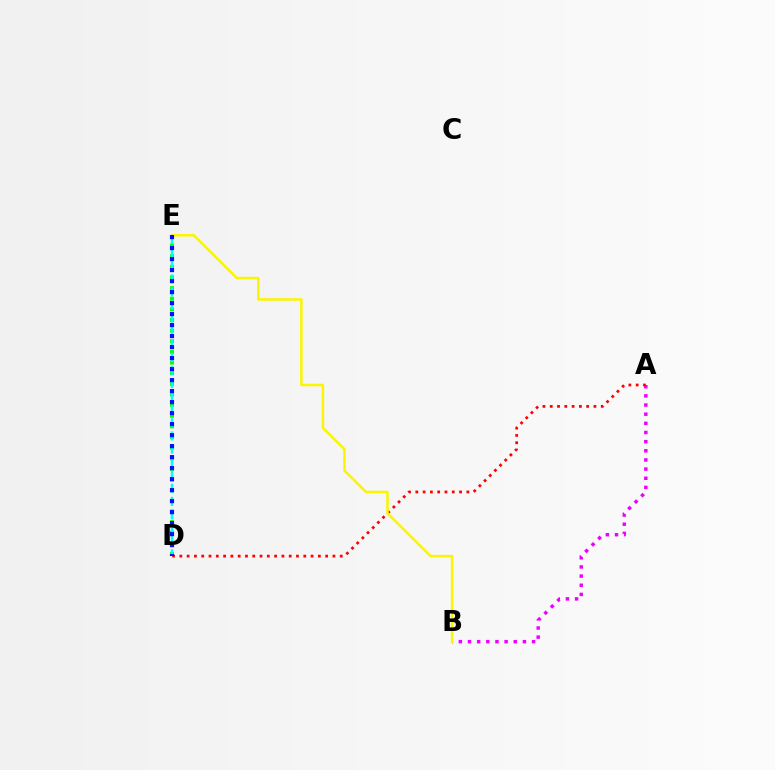{('A', 'B'): [{'color': '#ee00ff', 'line_style': 'dotted', 'thickness': 2.49}], ('A', 'D'): [{'color': '#ff0000', 'line_style': 'dotted', 'thickness': 1.98}], ('B', 'E'): [{'color': '#fcf500', 'line_style': 'solid', 'thickness': 1.82}], ('D', 'E'): [{'color': '#08ff00', 'line_style': 'dotted', 'thickness': 2.89}, {'color': '#00fff6', 'line_style': 'dashed', 'thickness': 1.78}, {'color': '#0010ff', 'line_style': 'dotted', 'thickness': 2.99}]}